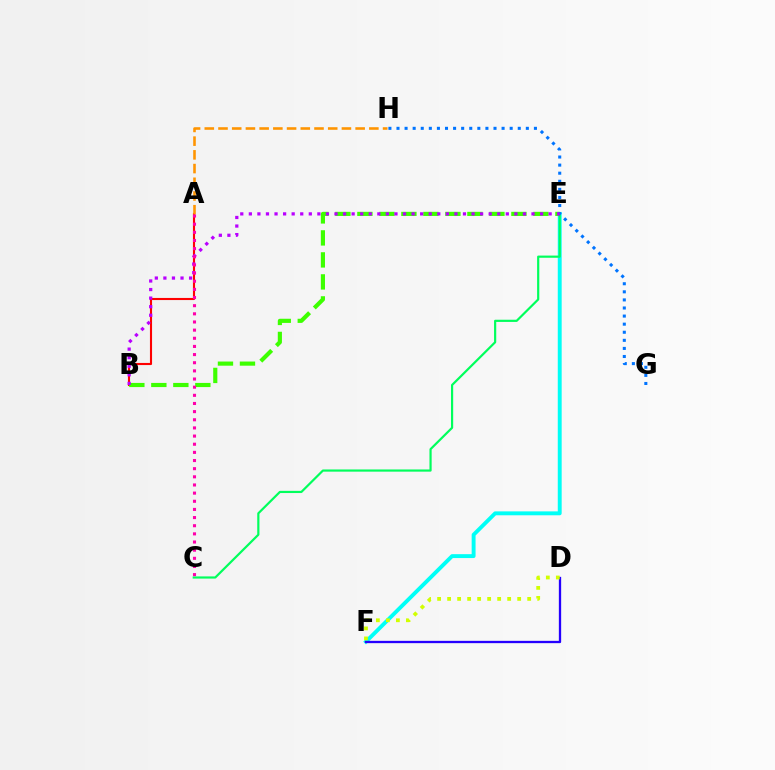{('E', 'F'): [{'color': '#00fff6', 'line_style': 'solid', 'thickness': 2.8}], ('C', 'E'): [{'color': '#00ff5c', 'line_style': 'solid', 'thickness': 1.57}], ('A', 'B'): [{'color': '#ff0000', 'line_style': 'solid', 'thickness': 1.52}], ('B', 'E'): [{'color': '#3dff00', 'line_style': 'dashed', 'thickness': 2.99}, {'color': '#b900ff', 'line_style': 'dotted', 'thickness': 2.33}], ('D', 'F'): [{'color': '#2500ff', 'line_style': 'solid', 'thickness': 1.66}, {'color': '#d1ff00', 'line_style': 'dotted', 'thickness': 2.72}], ('G', 'H'): [{'color': '#0074ff', 'line_style': 'dotted', 'thickness': 2.2}], ('A', 'H'): [{'color': '#ff9400', 'line_style': 'dashed', 'thickness': 1.86}], ('A', 'C'): [{'color': '#ff00ac', 'line_style': 'dotted', 'thickness': 2.21}]}